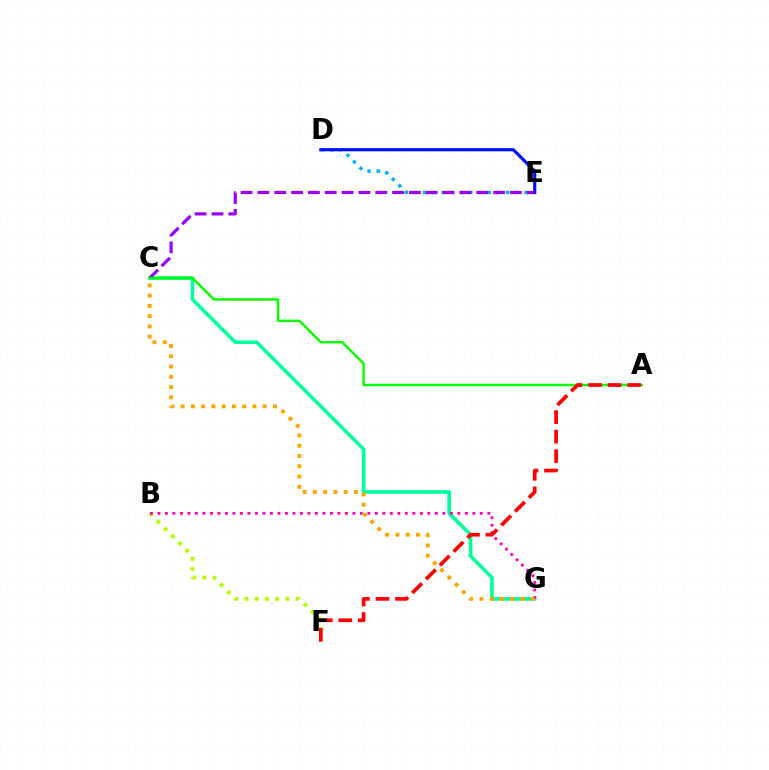{('D', 'E'): [{'color': '#00b5ff', 'line_style': 'dotted', 'thickness': 2.5}, {'color': '#0010ff', 'line_style': 'solid', 'thickness': 2.27}], ('B', 'F'): [{'color': '#b3ff00', 'line_style': 'dotted', 'thickness': 2.77}], ('C', 'G'): [{'color': '#00ff9d', 'line_style': 'solid', 'thickness': 2.58}, {'color': '#ffa500', 'line_style': 'dotted', 'thickness': 2.79}], ('C', 'E'): [{'color': '#9b00ff', 'line_style': 'dashed', 'thickness': 2.29}], ('B', 'G'): [{'color': '#ff00bd', 'line_style': 'dotted', 'thickness': 2.04}], ('A', 'C'): [{'color': '#08ff00', 'line_style': 'solid', 'thickness': 1.75}], ('A', 'F'): [{'color': '#ff0000', 'line_style': 'dashed', 'thickness': 2.65}]}